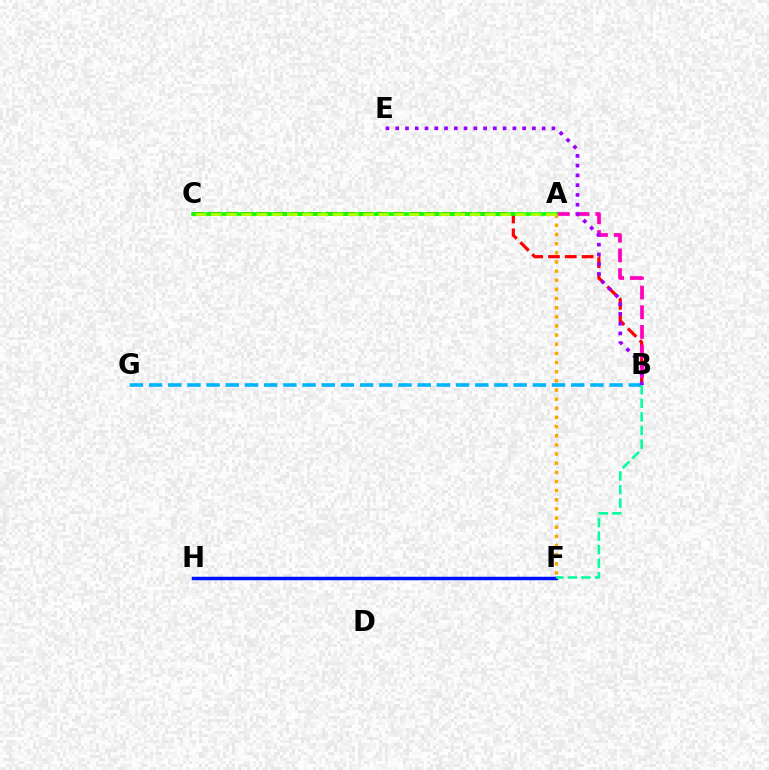{('B', 'C'): [{'color': '#ff0000', 'line_style': 'dashed', 'thickness': 2.29}], ('B', 'G'): [{'color': '#00b5ff', 'line_style': 'dashed', 'thickness': 2.61}], ('A', 'B'): [{'color': '#ff00bd', 'line_style': 'dashed', 'thickness': 2.68}], ('A', 'C'): [{'color': '#08ff00', 'line_style': 'solid', 'thickness': 2.6}, {'color': '#b3ff00', 'line_style': 'dashed', 'thickness': 2.07}], ('F', 'H'): [{'color': '#0010ff', 'line_style': 'solid', 'thickness': 2.5}], ('A', 'F'): [{'color': '#ffa500', 'line_style': 'dotted', 'thickness': 2.49}], ('B', 'F'): [{'color': '#00ff9d', 'line_style': 'dashed', 'thickness': 1.85}], ('B', 'E'): [{'color': '#9b00ff', 'line_style': 'dotted', 'thickness': 2.65}]}